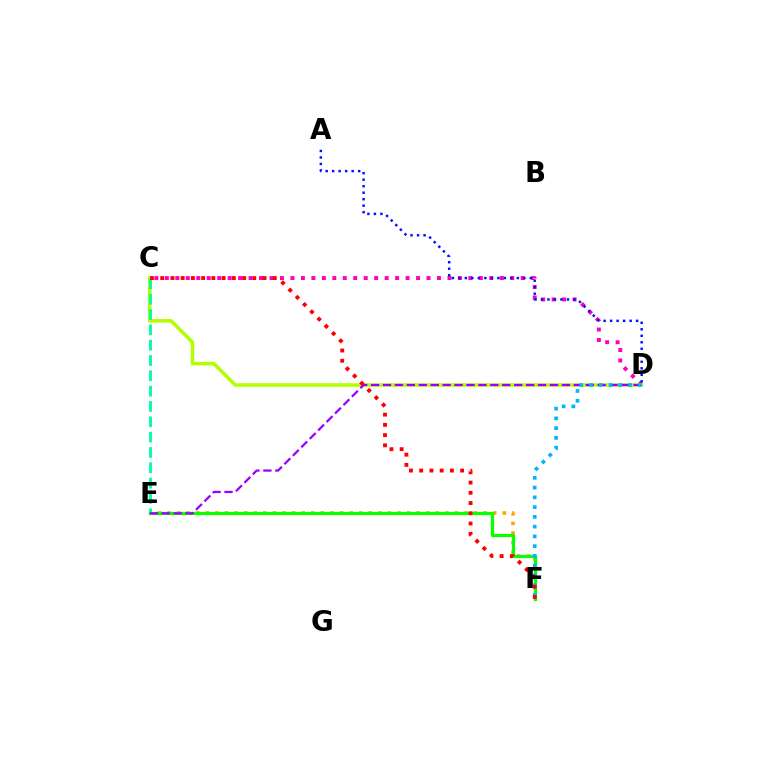{('C', 'D'): [{'color': '#ff00bd', 'line_style': 'dotted', 'thickness': 2.84}, {'color': '#b3ff00', 'line_style': 'solid', 'thickness': 2.54}], ('E', 'F'): [{'color': '#ffa500', 'line_style': 'dotted', 'thickness': 2.6}, {'color': '#08ff00', 'line_style': 'solid', 'thickness': 2.31}], ('A', 'D'): [{'color': '#0010ff', 'line_style': 'dotted', 'thickness': 1.77}], ('C', 'E'): [{'color': '#00ff9d', 'line_style': 'dashed', 'thickness': 2.08}], ('D', 'E'): [{'color': '#9b00ff', 'line_style': 'dashed', 'thickness': 1.62}], ('D', 'F'): [{'color': '#00b5ff', 'line_style': 'dotted', 'thickness': 2.65}], ('C', 'F'): [{'color': '#ff0000', 'line_style': 'dotted', 'thickness': 2.78}]}